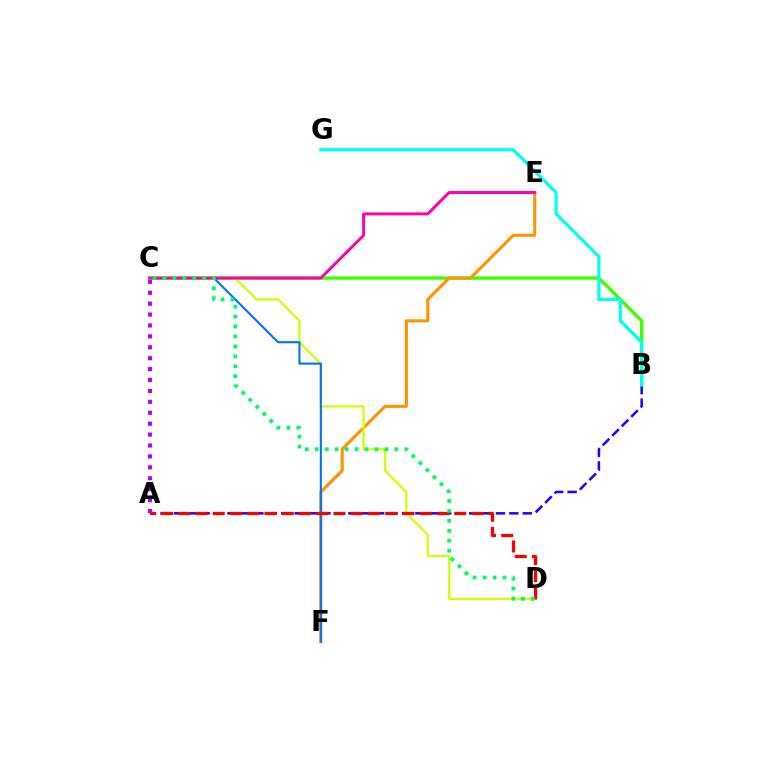{('B', 'C'): [{'color': '#3dff00', 'line_style': 'solid', 'thickness': 2.39}], ('A', 'B'): [{'color': '#2500ff', 'line_style': 'dashed', 'thickness': 1.82}], ('E', 'F'): [{'color': '#ff9400', 'line_style': 'solid', 'thickness': 2.22}], ('C', 'D'): [{'color': '#d1ff00', 'line_style': 'solid', 'thickness': 1.58}, {'color': '#00ff5c', 'line_style': 'dotted', 'thickness': 2.7}], ('B', 'G'): [{'color': '#00fff6', 'line_style': 'solid', 'thickness': 2.31}], ('C', 'F'): [{'color': '#0074ff', 'line_style': 'solid', 'thickness': 1.51}], ('A', 'D'): [{'color': '#ff0000', 'line_style': 'dashed', 'thickness': 2.34}], ('C', 'E'): [{'color': '#ff00ac', 'line_style': 'solid', 'thickness': 2.11}], ('A', 'C'): [{'color': '#b900ff', 'line_style': 'dotted', 'thickness': 2.96}]}